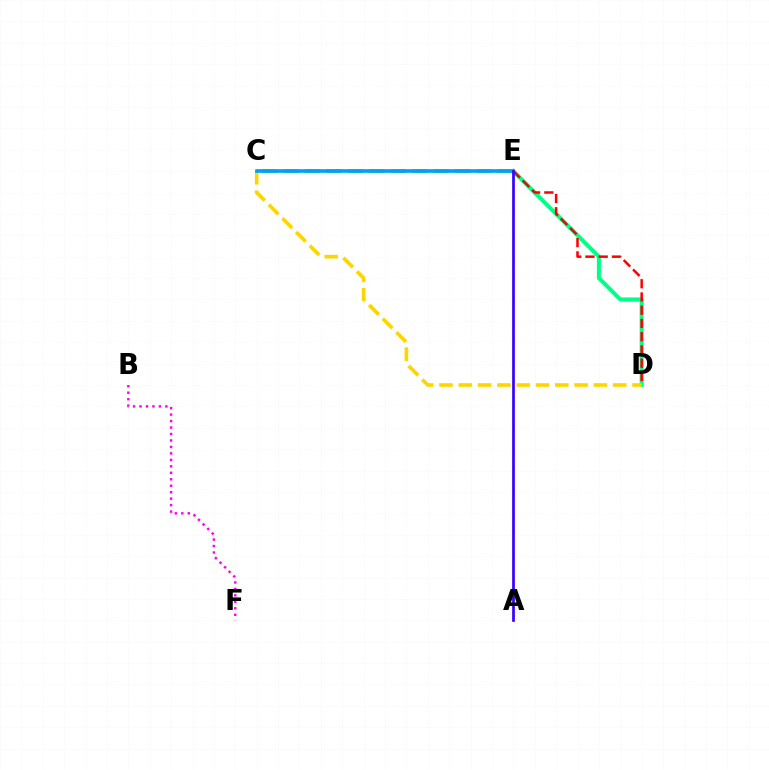{('D', 'E'): [{'color': '#00ff86', 'line_style': 'solid', 'thickness': 2.9}, {'color': '#ff0000', 'line_style': 'dashed', 'thickness': 1.8}], ('C', 'D'): [{'color': '#ffd500', 'line_style': 'dashed', 'thickness': 2.62}], ('C', 'E'): [{'color': '#4fff00', 'line_style': 'dashed', 'thickness': 2.92}, {'color': '#009eff', 'line_style': 'solid', 'thickness': 2.62}], ('A', 'E'): [{'color': '#3700ff', 'line_style': 'solid', 'thickness': 1.95}], ('B', 'F'): [{'color': '#ff00ed', 'line_style': 'dotted', 'thickness': 1.76}]}